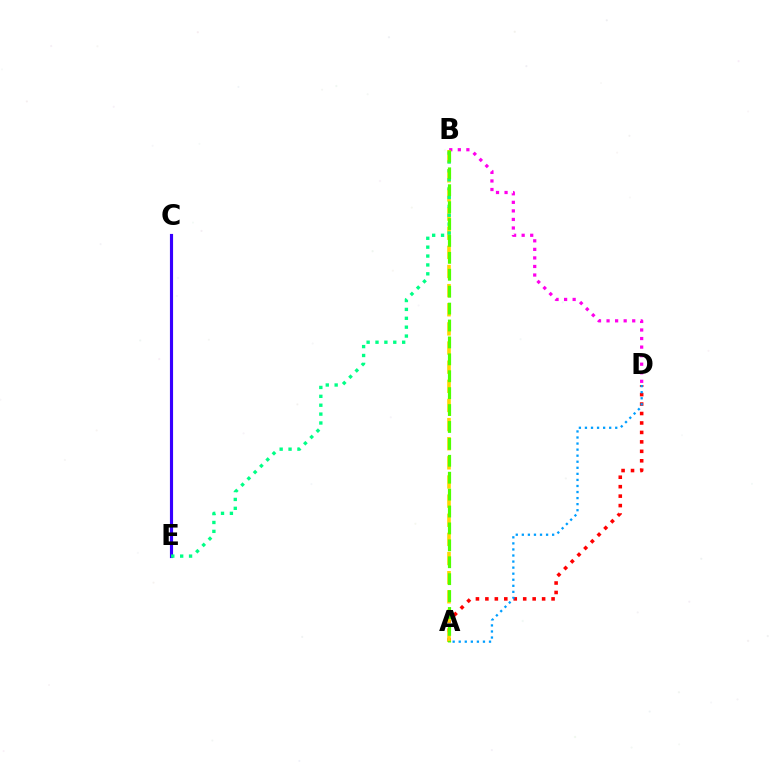{('A', 'D'): [{'color': '#ff0000', 'line_style': 'dotted', 'thickness': 2.57}, {'color': '#009eff', 'line_style': 'dotted', 'thickness': 1.65}], ('C', 'E'): [{'color': '#3700ff', 'line_style': 'solid', 'thickness': 2.26}], ('B', 'D'): [{'color': '#ff00ed', 'line_style': 'dotted', 'thickness': 2.32}], ('A', 'B'): [{'color': '#ffd500', 'line_style': 'dashed', 'thickness': 2.6}, {'color': '#4fff00', 'line_style': 'dashed', 'thickness': 2.3}], ('B', 'E'): [{'color': '#00ff86', 'line_style': 'dotted', 'thickness': 2.41}]}